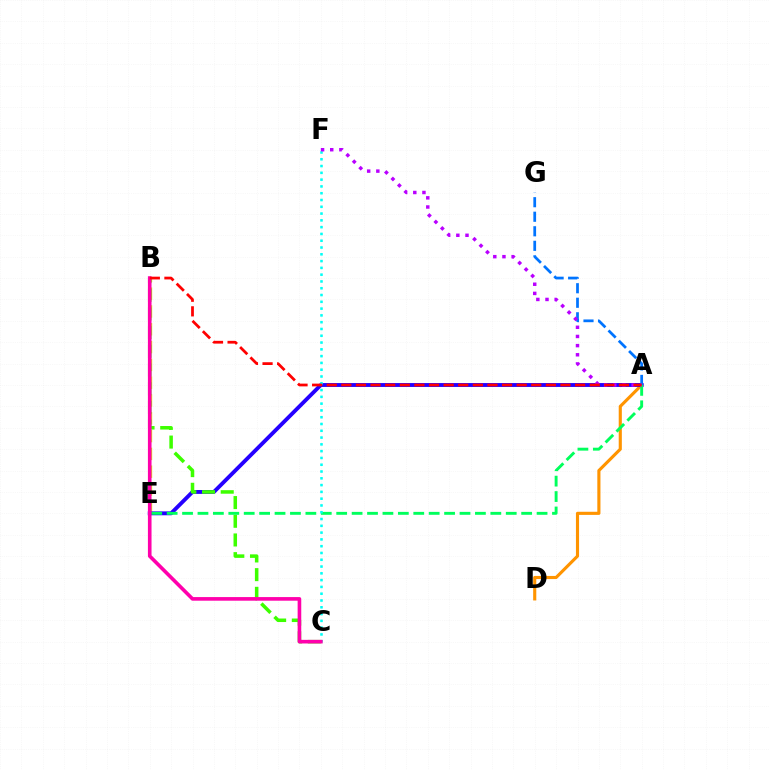{('A', 'D'): [{'color': '#ff9400', 'line_style': 'solid', 'thickness': 2.25}], ('B', 'E'): [{'color': '#d1ff00', 'line_style': 'dashed', 'thickness': 2.42}], ('A', 'E'): [{'color': '#2500ff', 'line_style': 'solid', 'thickness': 2.8}, {'color': '#00ff5c', 'line_style': 'dashed', 'thickness': 2.09}], ('B', 'C'): [{'color': '#3dff00', 'line_style': 'dashed', 'thickness': 2.54}, {'color': '#ff00ac', 'line_style': 'solid', 'thickness': 2.61}], ('C', 'F'): [{'color': '#00fff6', 'line_style': 'dotted', 'thickness': 1.84}], ('A', 'G'): [{'color': '#0074ff', 'line_style': 'dashed', 'thickness': 1.97}], ('A', 'F'): [{'color': '#b900ff', 'line_style': 'dotted', 'thickness': 2.49}], ('A', 'B'): [{'color': '#ff0000', 'line_style': 'dashed', 'thickness': 1.98}]}